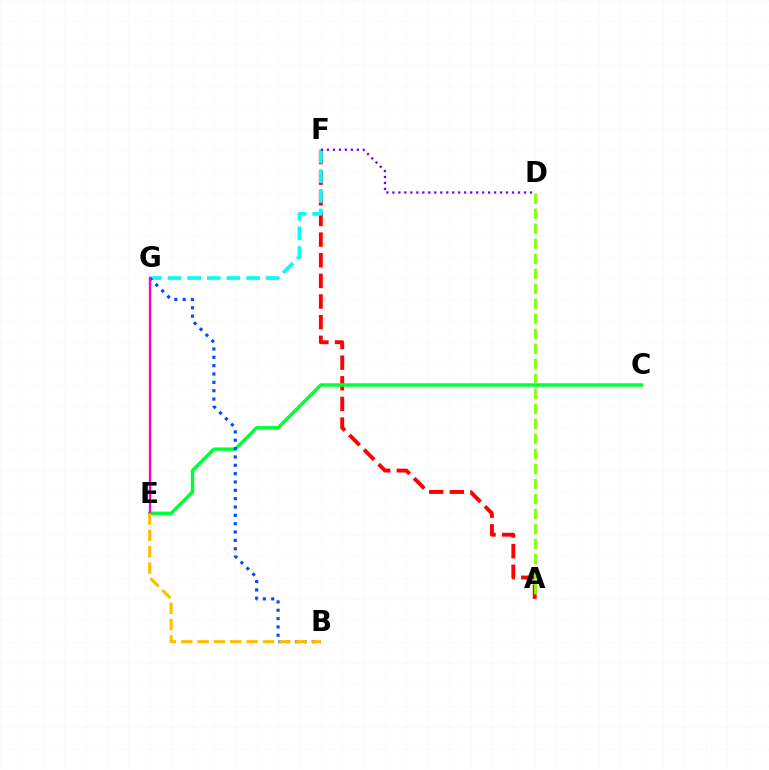{('A', 'F'): [{'color': '#ff0000', 'line_style': 'dashed', 'thickness': 2.8}], ('F', 'G'): [{'color': '#00fff6', 'line_style': 'dashed', 'thickness': 2.67}], ('D', 'F'): [{'color': '#7200ff', 'line_style': 'dotted', 'thickness': 1.63}], ('C', 'E'): [{'color': '#00ff39', 'line_style': 'solid', 'thickness': 2.48}], ('B', 'G'): [{'color': '#004bff', 'line_style': 'dotted', 'thickness': 2.27}], ('A', 'D'): [{'color': '#84ff00', 'line_style': 'dashed', 'thickness': 2.04}], ('E', 'G'): [{'color': '#ff00cf', 'line_style': 'solid', 'thickness': 1.69}], ('B', 'E'): [{'color': '#ffbd00', 'line_style': 'dashed', 'thickness': 2.22}]}